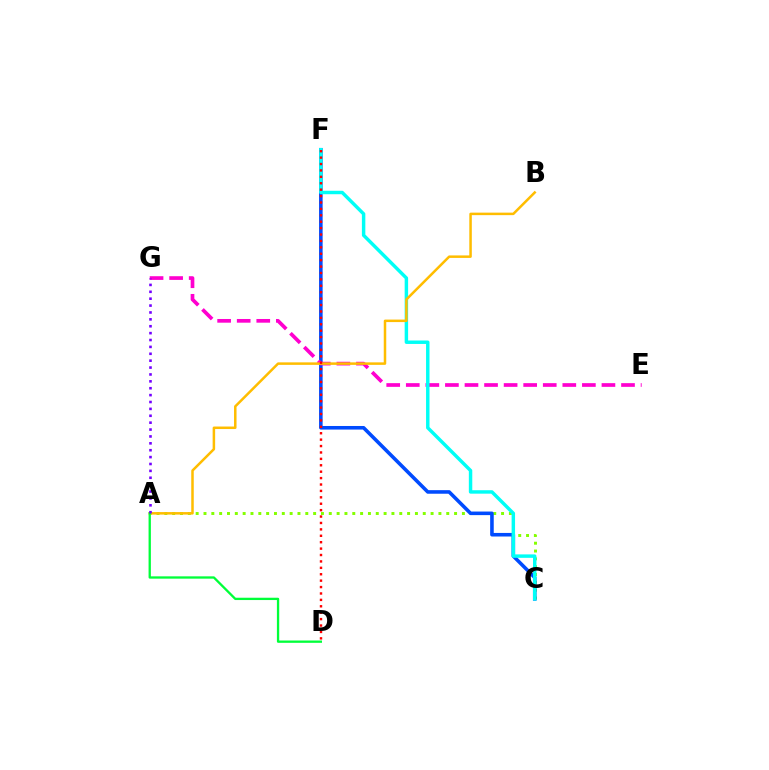{('A', 'C'): [{'color': '#84ff00', 'line_style': 'dotted', 'thickness': 2.13}], ('C', 'F'): [{'color': '#004bff', 'line_style': 'solid', 'thickness': 2.58}, {'color': '#00fff6', 'line_style': 'solid', 'thickness': 2.48}], ('E', 'G'): [{'color': '#ff00cf', 'line_style': 'dashed', 'thickness': 2.66}], ('A', 'B'): [{'color': '#ffbd00', 'line_style': 'solid', 'thickness': 1.8}], ('A', 'D'): [{'color': '#00ff39', 'line_style': 'solid', 'thickness': 1.67}], ('A', 'G'): [{'color': '#7200ff', 'line_style': 'dotted', 'thickness': 1.87}], ('D', 'F'): [{'color': '#ff0000', 'line_style': 'dotted', 'thickness': 1.74}]}